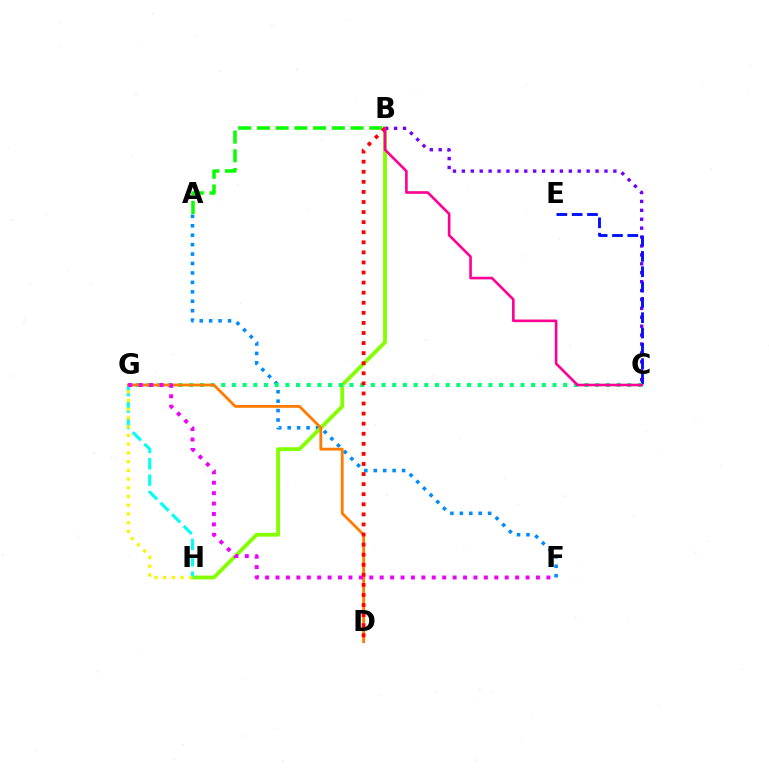{('A', 'F'): [{'color': '#008cff', 'line_style': 'dotted', 'thickness': 2.56}], ('B', 'H'): [{'color': '#84ff00', 'line_style': 'solid', 'thickness': 2.76}], ('A', 'B'): [{'color': '#08ff00', 'line_style': 'dashed', 'thickness': 2.54}], ('B', 'C'): [{'color': '#7200ff', 'line_style': 'dotted', 'thickness': 2.42}, {'color': '#ff0094', 'line_style': 'solid', 'thickness': 1.89}], ('G', 'H'): [{'color': '#00fff6', 'line_style': 'dashed', 'thickness': 2.23}, {'color': '#fcf500', 'line_style': 'dotted', 'thickness': 2.37}], ('C', 'E'): [{'color': '#0010ff', 'line_style': 'dashed', 'thickness': 2.08}], ('C', 'G'): [{'color': '#00ff74', 'line_style': 'dotted', 'thickness': 2.9}], ('D', 'G'): [{'color': '#ff7c00', 'line_style': 'solid', 'thickness': 2.03}], ('B', 'D'): [{'color': '#ff0000', 'line_style': 'dotted', 'thickness': 2.74}], ('F', 'G'): [{'color': '#ee00ff', 'line_style': 'dotted', 'thickness': 2.83}]}